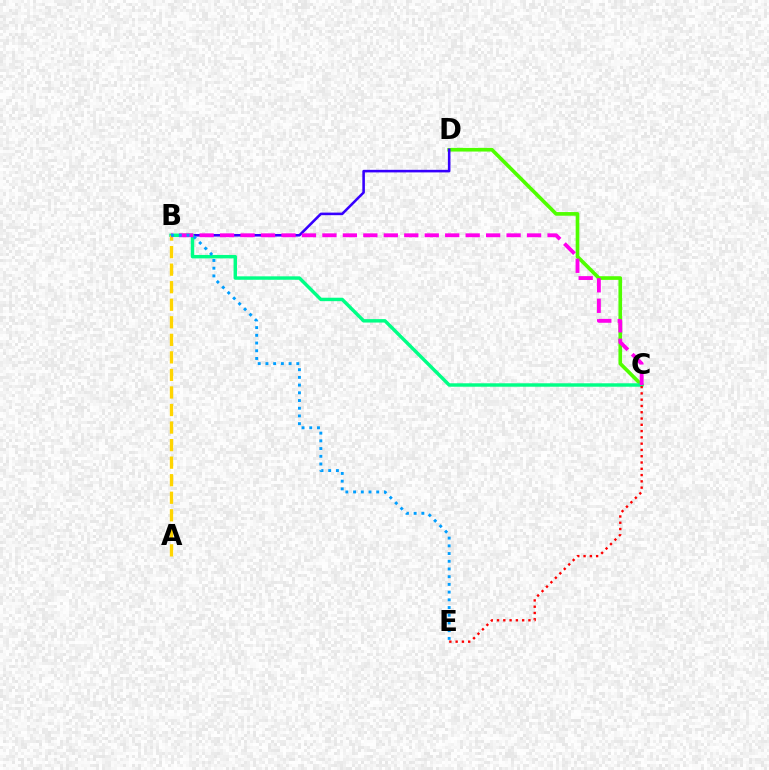{('C', 'D'): [{'color': '#4fff00', 'line_style': 'solid', 'thickness': 2.63}], ('B', 'D'): [{'color': '#3700ff', 'line_style': 'solid', 'thickness': 1.85}], ('B', 'C'): [{'color': '#00ff86', 'line_style': 'solid', 'thickness': 2.48}, {'color': '#ff00ed', 'line_style': 'dashed', 'thickness': 2.78}], ('A', 'B'): [{'color': '#ffd500', 'line_style': 'dashed', 'thickness': 2.38}], ('C', 'E'): [{'color': '#ff0000', 'line_style': 'dotted', 'thickness': 1.71}], ('B', 'E'): [{'color': '#009eff', 'line_style': 'dotted', 'thickness': 2.1}]}